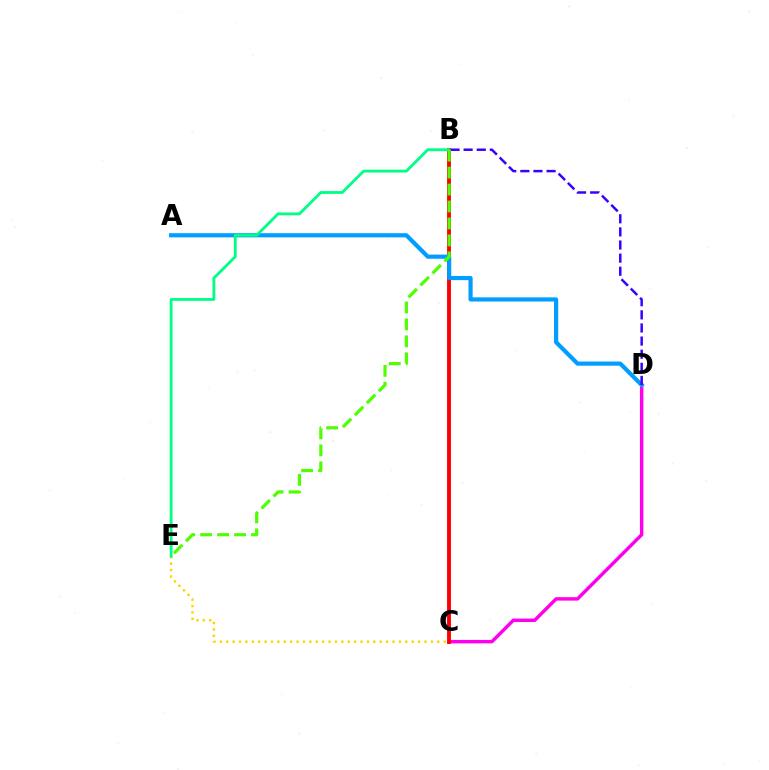{('C', 'D'): [{'color': '#ff00ed', 'line_style': 'solid', 'thickness': 2.47}], ('C', 'E'): [{'color': '#ffd500', 'line_style': 'dotted', 'thickness': 1.74}], ('B', 'C'): [{'color': '#ff0000', 'line_style': 'solid', 'thickness': 2.79}], ('A', 'D'): [{'color': '#009eff', 'line_style': 'solid', 'thickness': 3.0}], ('B', 'E'): [{'color': '#00ff86', 'line_style': 'solid', 'thickness': 2.04}, {'color': '#4fff00', 'line_style': 'dashed', 'thickness': 2.3}], ('B', 'D'): [{'color': '#3700ff', 'line_style': 'dashed', 'thickness': 1.78}]}